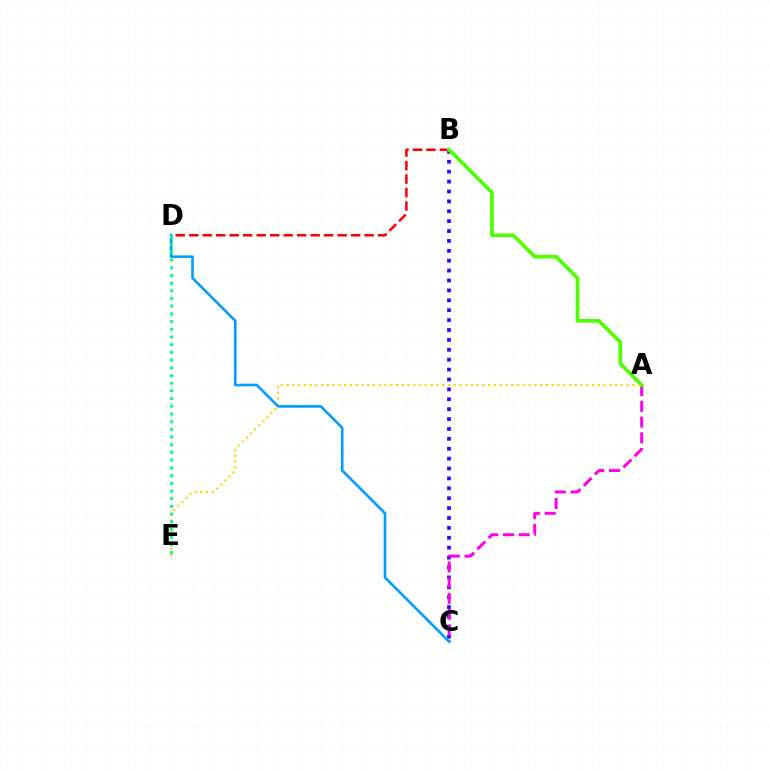{('B', 'C'): [{'color': '#3700ff', 'line_style': 'dotted', 'thickness': 2.69}], ('B', 'D'): [{'color': '#ff0000', 'line_style': 'dashed', 'thickness': 1.83}], ('A', 'C'): [{'color': '#ff00ed', 'line_style': 'dashed', 'thickness': 2.14}], ('A', 'B'): [{'color': '#4fff00', 'line_style': 'solid', 'thickness': 2.67}], ('A', 'E'): [{'color': '#ffd500', 'line_style': 'dotted', 'thickness': 1.57}], ('C', 'D'): [{'color': '#009eff', 'line_style': 'solid', 'thickness': 1.89}], ('D', 'E'): [{'color': '#00ff86', 'line_style': 'dotted', 'thickness': 2.09}]}